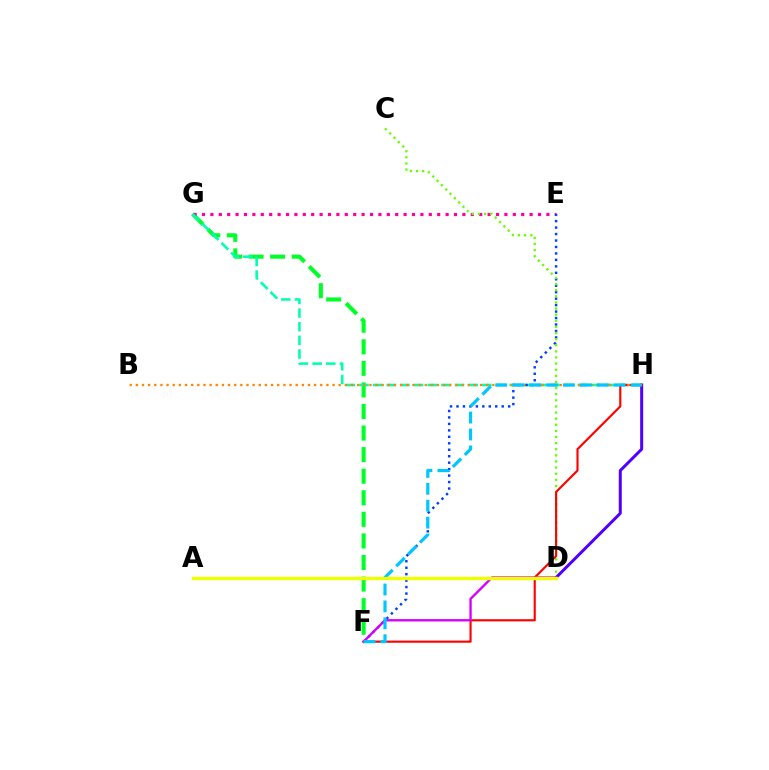{('F', 'G'): [{'color': '#00ff27', 'line_style': 'dashed', 'thickness': 2.93}], ('E', 'G'): [{'color': '#ff00a0', 'line_style': 'dotted', 'thickness': 2.28}], ('G', 'H'): [{'color': '#00ffaf', 'line_style': 'dashed', 'thickness': 1.85}], ('E', 'F'): [{'color': '#003fff', 'line_style': 'dotted', 'thickness': 1.76}], ('C', 'D'): [{'color': '#66ff00', 'line_style': 'dotted', 'thickness': 1.66}], ('D', 'H'): [{'color': '#4f00ff', 'line_style': 'solid', 'thickness': 2.15}], ('F', 'H'): [{'color': '#ff0000', 'line_style': 'solid', 'thickness': 1.54}, {'color': '#00c7ff', 'line_style': 'dashed', 'thickness': 2.3}], ('B', 'H'): [{'color': '#ff8800', 'line_style': 'dotted', 'thickness': 1.67}], ('D', 'F'): [{'color': '#d600ff', 'line_style': 'solid', 'thickness': 1.7}], ('A', 'D'): [{'color': '#eeff00', 'line_style': 'solid', 'thickness': 2.42}]}